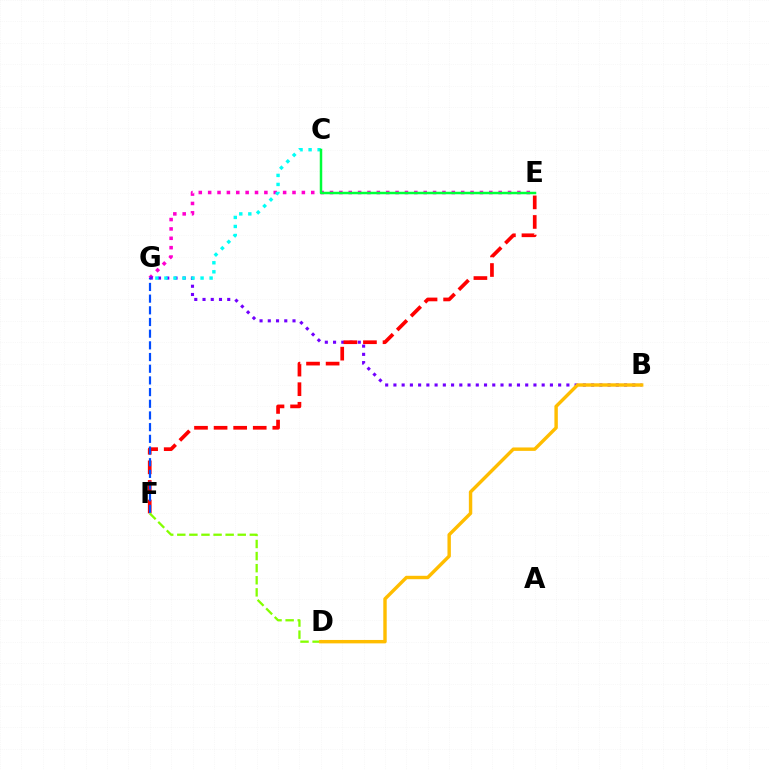{('E', 'G'): [{'color': '#ff00cf', 'line_style': 'dotted', 'thickness': 2.55}], ('B', 'G'): [{'color': '#7200ff', 'line_style': 'dotted', 'thickness': 2.24}], ('C', 'G'): [{'color': '#00fff6', 'line_style': 'dotted', 'thickness': 2.45}], ('E', 'F'): [{'color': '#ff0000', 'line_style': 'dashed', 'thickness': 2.66}], ('F', 'G'): [{'color': '#004bff', 'line_style': 'dashed', 'thickness': 1.59}], ('D', 'F'): [{'color': '#84ff00', 'line_style': 'dashed', 'thickness': 1.64}], ('B', 'D'): [{'color': '#ffbd00', 'line_style': 'solid', 'thickness': 2.46}], ('C', 'E'): [{'color': '#00ff39', 'line_style': 'solid', 'thickness': 1.79}]}